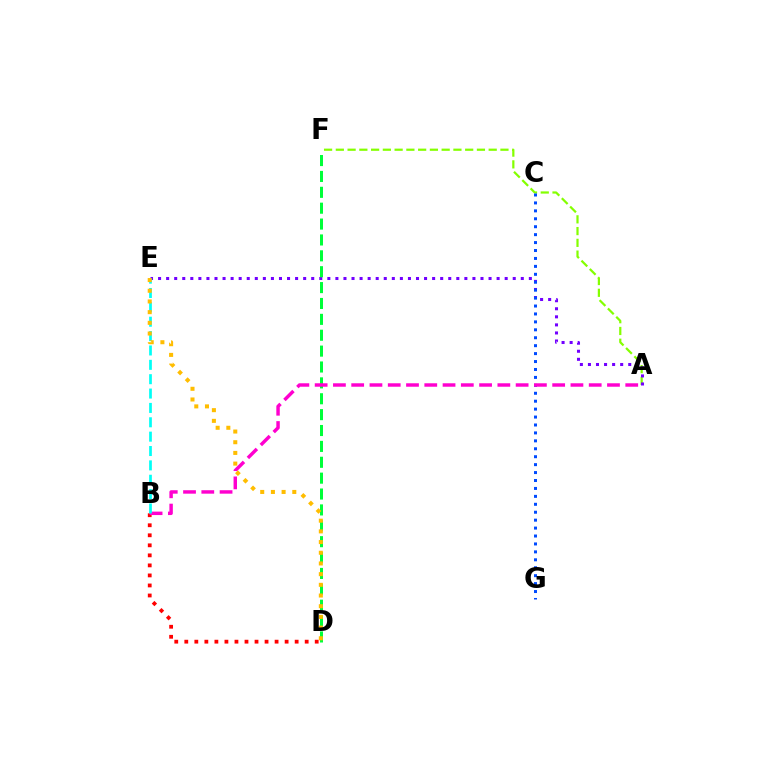{('B', 'D'): [{'color': '#ff0000', 'line_style': 'dotted', 'thickness': 2.73}], ('A', 'F'): [{'color': '#84ff00', 'line_style': 'dashed', 'thickness': 1.6}], ('A', 'E'): [{'color': '#7200ff', 'line_style': 'dotted', 'thickness': 2.19}], ('D', 'F'): [{'color': '#00ff39', 'line_style': 'dashed', 'thickness': 2.16}], ('C', 'G'): [{'color': '#004bff', 'line_style': 'dotted', 'thickness': 2.15}], ('A', 'B'): [{'color': '#ff00cf', 'line_style': 'dashed', 'thickness': 2.48}], ('B', 'E'): [{'color': '#00fff6', 'line_style': 'dashed', 'thickness': 1.95}], ('D', 'E'): [{'color': '#ffbd00', 'line_style': 'dotted', 'thickness': 2.9}]}